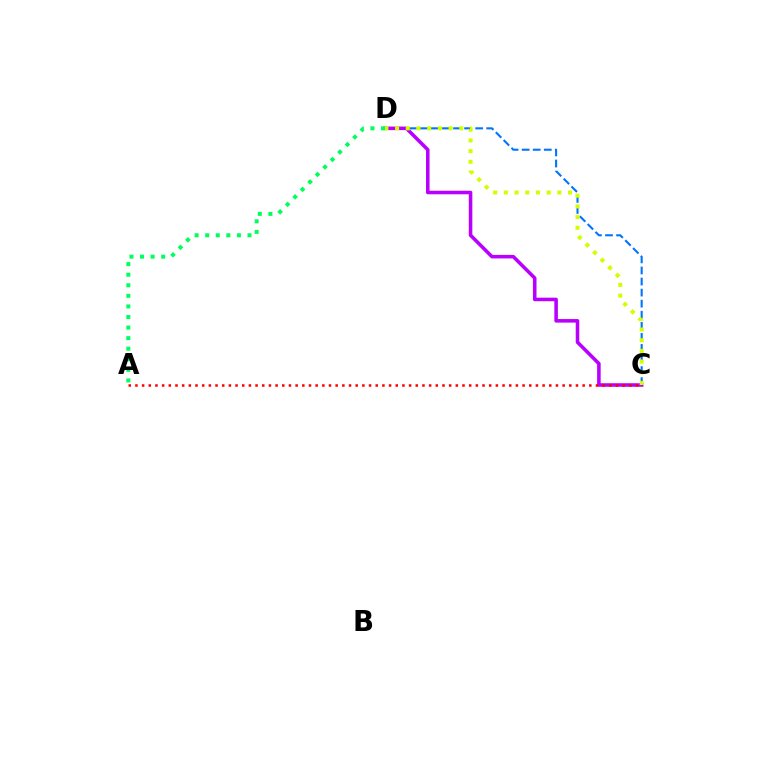{('C', 'D'): [{'color': '#0074ff', 'line_style': 'dashed', 'thickness': 1.5}, {'color': '#b900ff', 'line_style': 'solid', 'thickness': 2.56}, {'color': '#d1ff00', 'line_style': 'dotted', 'thickness': 2.91}], ('A', 'D'): [{'color': '#00ff5c', 'line_style': 'dotted', 'thickness': 2.87}], ('A', 'C'): [{'color': '#ff0000', 'line_style': 'dotted', 'thickness': 1.81}]}